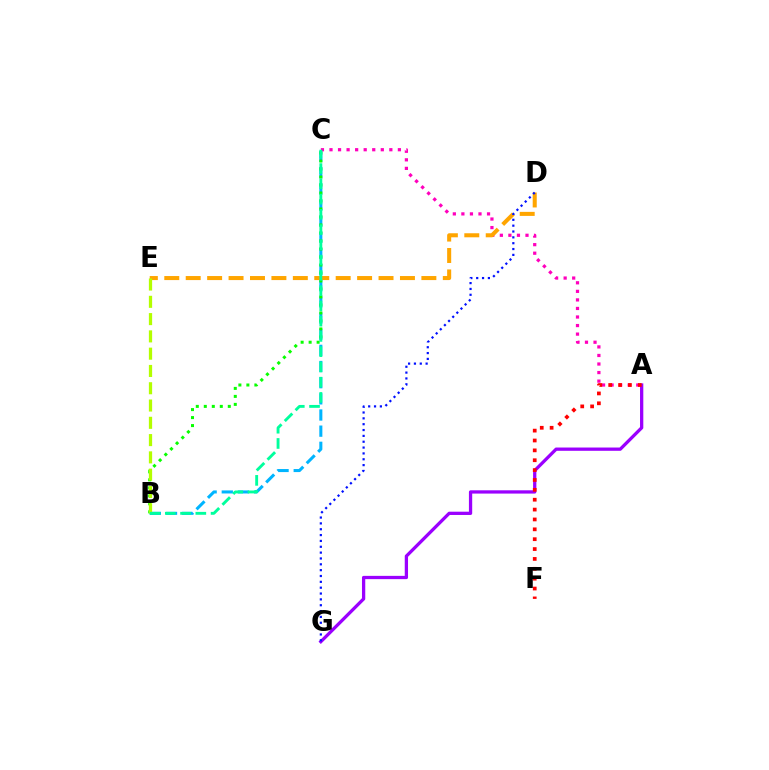{('A', 'G'): [{'color': '#9b00ff', 'line_style': 'solid', 'thickness': 2.36}], ('B', 'C'): [{'color': '#00b5ff', 'line_style': 'dashed', 'thickness': 2.2}, {'color': '#08ff00', 'line_style': 'dotted', 'thickness': 2.17}, {'color': '#00ff9d', 'line_style': 'dashed', 'thickness': 2.07}], ('A', 'C'): [{'color': '#ff00bd', 'line_style': 'dotted', 'thickness': 2.32}], ('D', 'E'): [{'color': '#ffa500', 'line_style': 'dashed', 'thickness': 2.91}], ('D', 'G'): [{'color': '#0010ff', 'line_style': 'dotted', 'thickness': 1.59}], ('A', 'F'): [{'color': '#ff0000', 'line_style': 'dotted', 'thickness': 2.68}], ('B', 'E'): [{'color': '#b3ff00', 'line_style': 'dashed', 'thickness': 2.35}]}